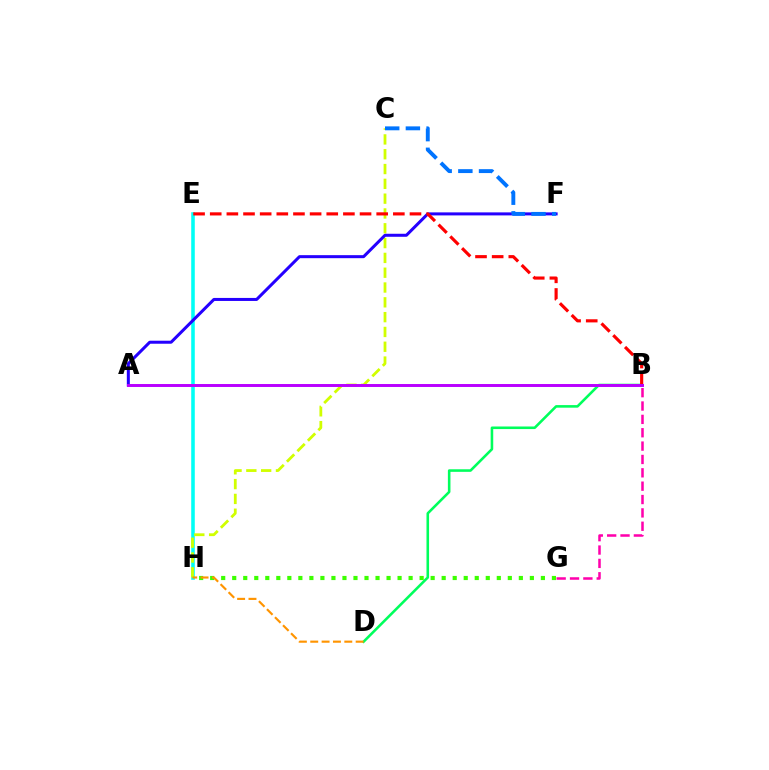{('B', 'D'): [{'color': '#00ff5c', 'line_style': 'solid', 'thickness': 1.86}], ('E', 'H'): [{'color': '#00fff6', 'line_style': 'solid', 'thickness': 2.56}], ('C', 'H'): [{'color': '#d1ff00', 'line_style': 'dashed', 'thickness': 2.01}], ('A', 'F'): [{'color': '#2500ff', 'line_style': 'solid', 'thickness': 2.18}], ('B', 'E'): [{'color': '#ff0000', 'line_style': 'dashed', 'thickness': 2.26}], ('C', 'F'): [{'color': '#0074ff', 'line_style': 'dashed', 'thickness': 2.81}], ('A', 'B'): [{'color': '#b900ff', 'line_style': 'solid', 'thickness': 2.13}], ('B', 'G'): [{'color': '#ff00ac', 'line_style': 'dashed', 'thickness': 1.81}], ('G', 'H'): [{'color': '#3dff00', 'line_style': 'dotted', 'thickness': 3.0}], ('D', 'H'): [{'color': '#ff9400', 'line_style': 'dashed', 'thickness': 1.54}]}